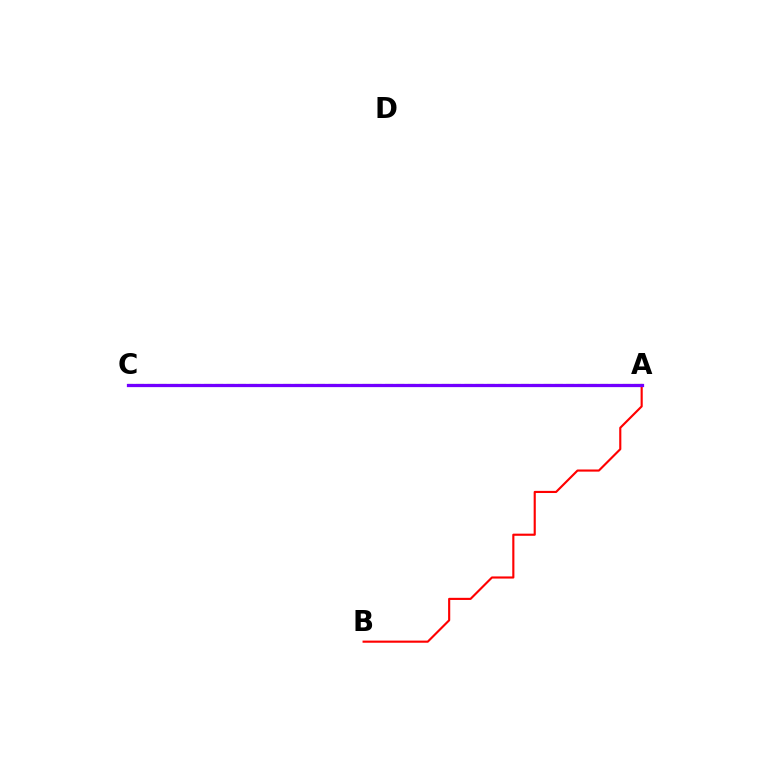{('A', 'C'): [{'color': '#84ff00', 'line_style': 'dashed', 'thickness': 1.54}, {'color': '#00fff6', 'line_style': 'dotted', 'thickness': 2.15}, {'color': '#7200ff', 'line_style': 'solid', 'thickness': 2.34}], ('A', 'B'): [{'color': '#ff0000', 'line_style': 'solid', 'thickness': 1.54}]}